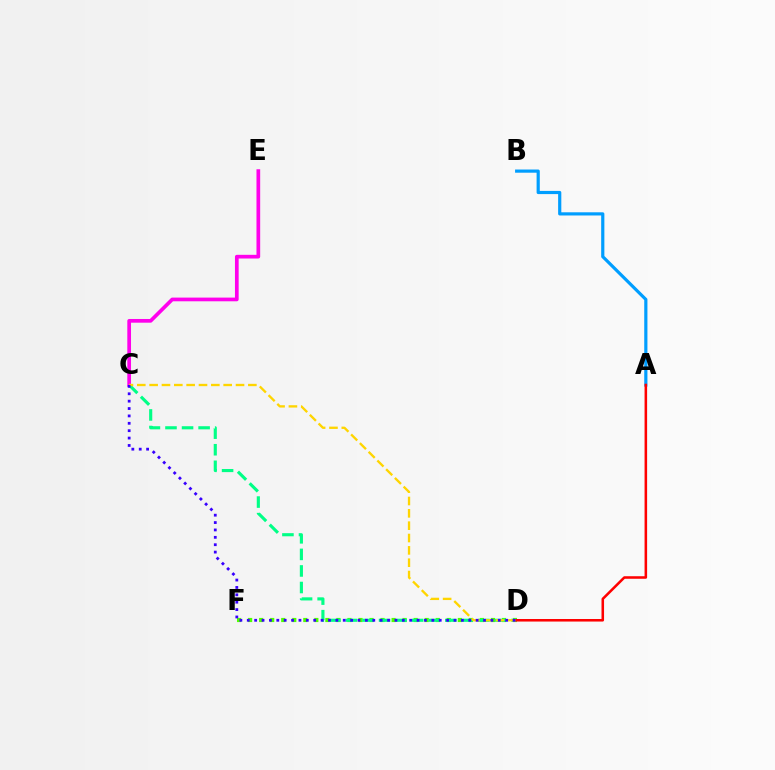{('C', 'E'): [{'color': '#ff00ed', 'line_style': 'solid', 'thickness': 2.66}], ('D', 'F'): [{'color': '#4fff00', 'line_style': 'dotted', 'thickness': 3.0}], ('A', 'B'): [{'color': '#009eff', 'line_style': 'solid', 'thickness': 2.29}], ('C', 'D'): [{'color': '#00ff86', 'line_style': 'dashed', 'thickness': 2.25}, {'color': '#ffd500', 'line_style': 'dashed', 'thickness': 1.68}, {'color': '#3700ff', 'line_style': 'dotted', 'thickness': 2.01}], ('A', 'D'): [{'color': '#ff0000', 'line_style': 'solid', 'thickness': 1.84}]}